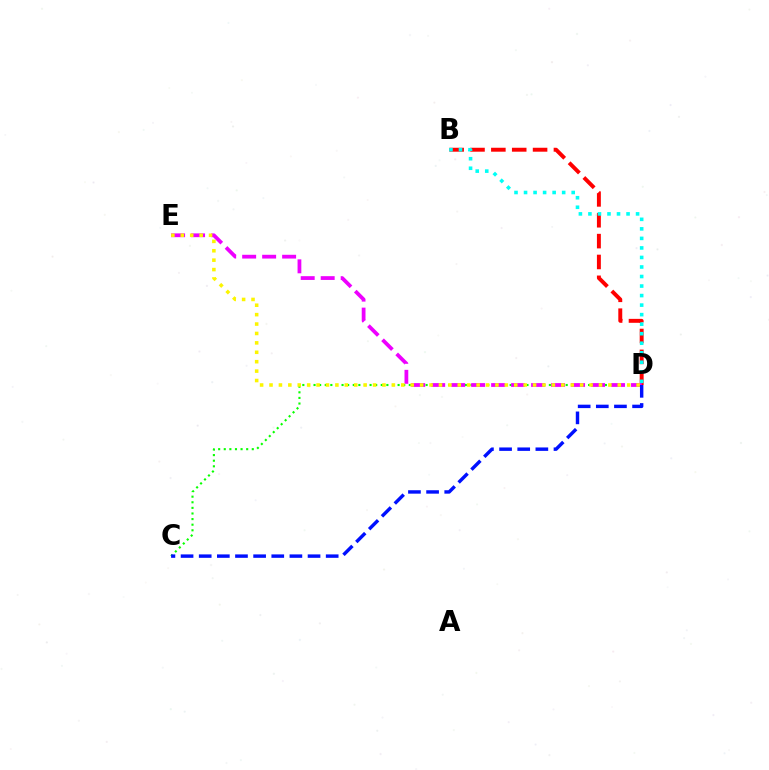{('B', 'D'): [{'color': '#ff0000', 'line_style': 'dashed', 'thickness': 2.83}, {'color': '#00fff6', 'line_style': 'dotted', 'thickness': 2.59}], ('C', 'D'): [{'color': '#08ff00', 'line_style': 'dotted', 'thickness': 1.52}, {'color': '#0010ff', 'line_style': 'dashed', 'thickness': 2.46}], ('D', 'E'): [{'color': '#ee00ff', 'line_style': 'dashed', 'thickness': 2.71}, {'color': '#fcf500', 'line_style': 'dotted', 'thickness': 2.56}]}